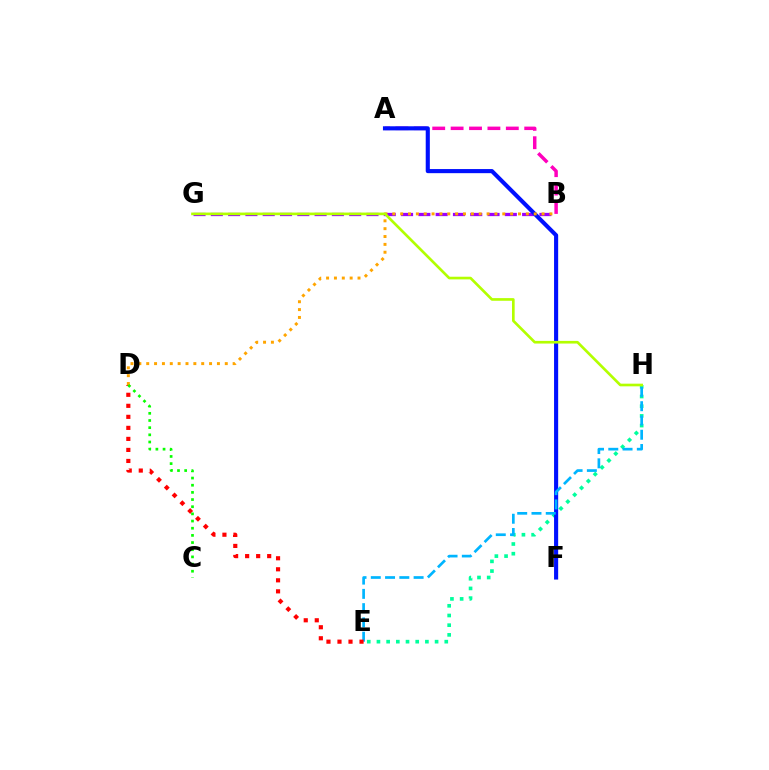{('E', 'H'): [{'color': '#00ff9d', 'line_style': 'dotted', 'thickness': 2.63}, {'color': '#00b5ff', 'line_style': 'dashed', 'thickness': 1.94}], ('B', 'G'): [{'color': '#9b00ff', 'line_style': 'dashed', 'thickness': 2.35}], ('A', 'B'): [{'color': '#ff00bd', 'line_style': 'dashed', 'thickness': 2.5}], ('A', 'F'): [{'color': '#0010ff', 'line_style': 'solid', 'thickness': 2.96}], ('D', 'E'): [{'color': '#ff0000', 'line_style': 'dotted', 'thickness': 3.0}], ('B', 'D'): [{'color': '#ffa500', 'line_style': 'dotted', 'thickness': 2.13}], ('C', 'D'): [{'color': '#08ff00', 'line_style': 'dotted', 'thickness': 1.95}], ('G', 'H'): [{'color': '#b3ff00', 'line_style': 'solid', 'thickness': 1.91}]}